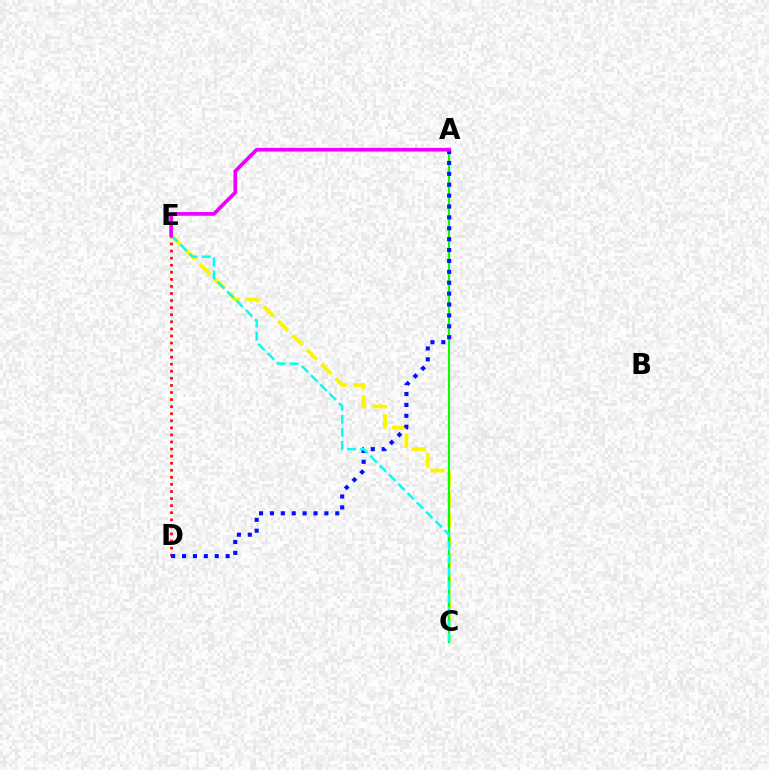{('C', 'E'): [{'color': '#fcf500', 'line_style': 'dashed', 'thickness': 2.76}, {'color': '#00fff6', 'line_style': 'dashed', 'thickness': 1.78}], ('D', 'E'): [{'color': '#ff0000', 'line_style': 'dotted', 'thickness': 1.92}], ('A', 'C'): [{'color': '#08ff00', 'line_style': 'solid', 'thickness': 1.52}], ('A', 'D'): [{'color': '#0010ff', 'line_style': 'dotted', 'thickness': 2.96}], ('A', 'E'): [{'color': '#ee00ff', 'line_style': 'solid', 'thickness': 2.68}]}